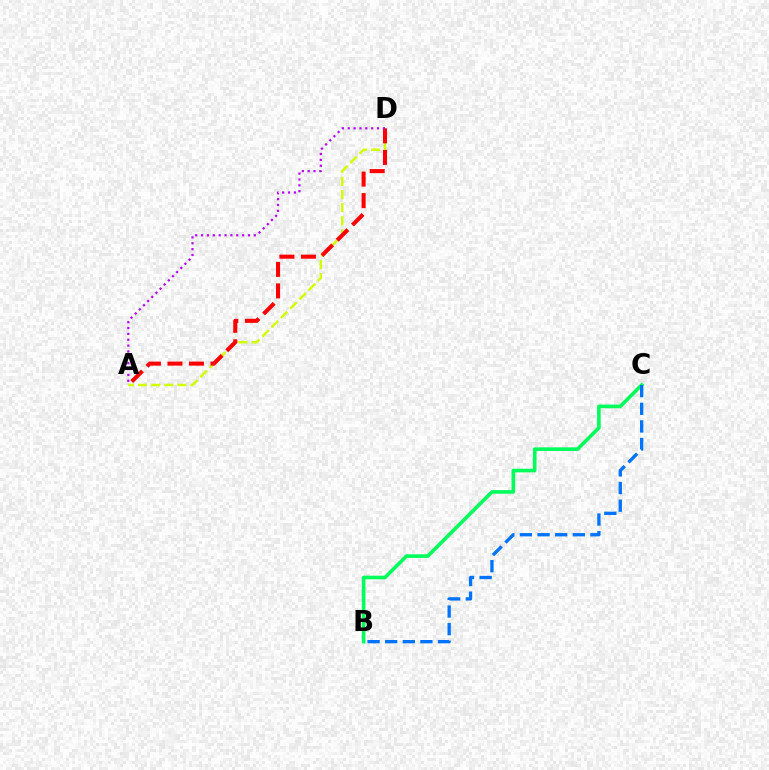{('A', 'D'): [{'color': '#d1ff00', 'line_style': 'dashed', 'thickness': 1.78}, {'color': '#ff0000', 'line_style': 'dashed', 'thickness': 2.93}, {'color': '#b900ff', 'line_style': 'dotted', 'thickness': 1.59}], ('B', 'C'): [{'color': '#00ff5c', 'line_style': 'solid', 'thickness': 2.6}, {'color': '#0074ff', 'line_style': 'dashed', 'thickness': 2.39}]}